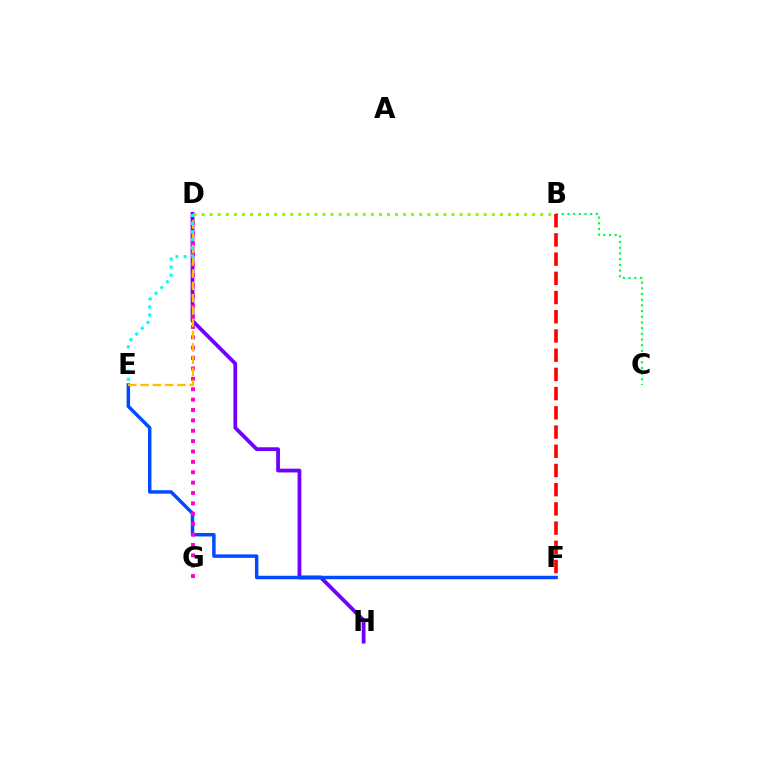{('B', 'C'): [{'color': '#00ff39', 'line_style': 'dotted', 'thickness': 1.55}], ('D', 'H'): [{'color': '#7200ff', 'line_style': 'solid', 'thickness': 2.73}], ('E', 'F'): [{'color': '#004bff', 'line_style': 'solid', 'thickness': 2.49}], ('D', 'G'): [{'color': '#ff00cf', 'line_style': 'dotted', 'thickness': 2.82}], ('B', 'D'): [{'color': '#84ff00', 'line_style': 'dotted', 'thickness': 2.19}], ('D', 'E'): [{'color': '#ffbd00', 'line_style': 'dashed', 'thickness': 1.67}, {'color': '#00fff6', 'line_style': 'dotted', 'thickness': 2.21}], ('B', 'F'): [{'color': '#ff0000', 'line_style': 'dashed', 'thickness': 2.61}]}